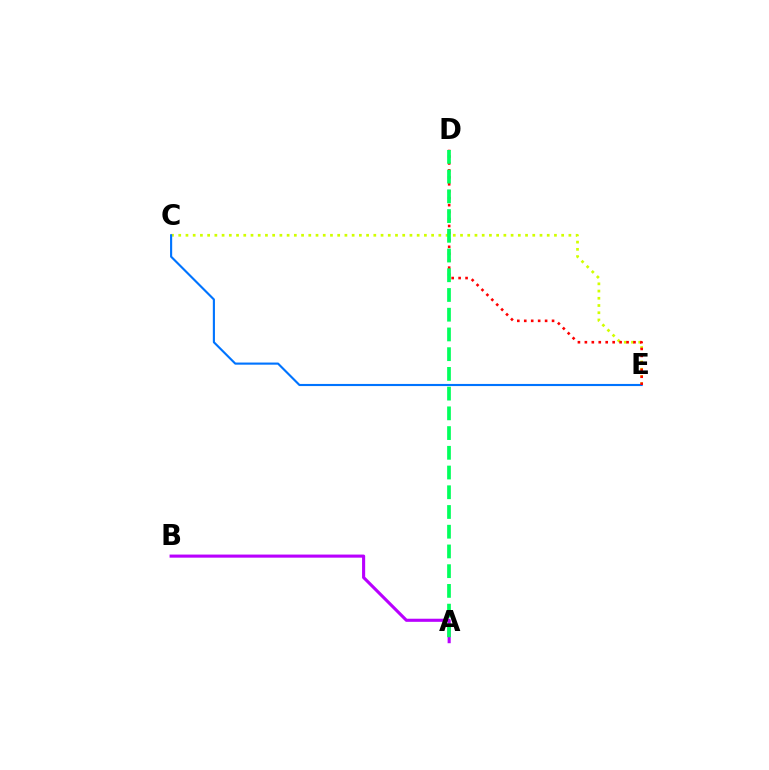{('C', 'E'): [{'color': '#d1ff00', 'line_style': 'dotted', 'thickness': 1.96}, {'color': '#0074ff', 'line_style': 'solid', 'thickness': 1.53}], ('D', 'E'): [{'color': '#ff0000', 'line_style': 'dotted', 'thickness': 1.89}], ('A', 'B'): [{'color': '#b900ff', 'line_style': 'solid', 'thickness': 2.23}], ('A', 'D'): [{'color': '#00ff5c', 'line_style': 'dashed', 'thickness': 2.68}]}